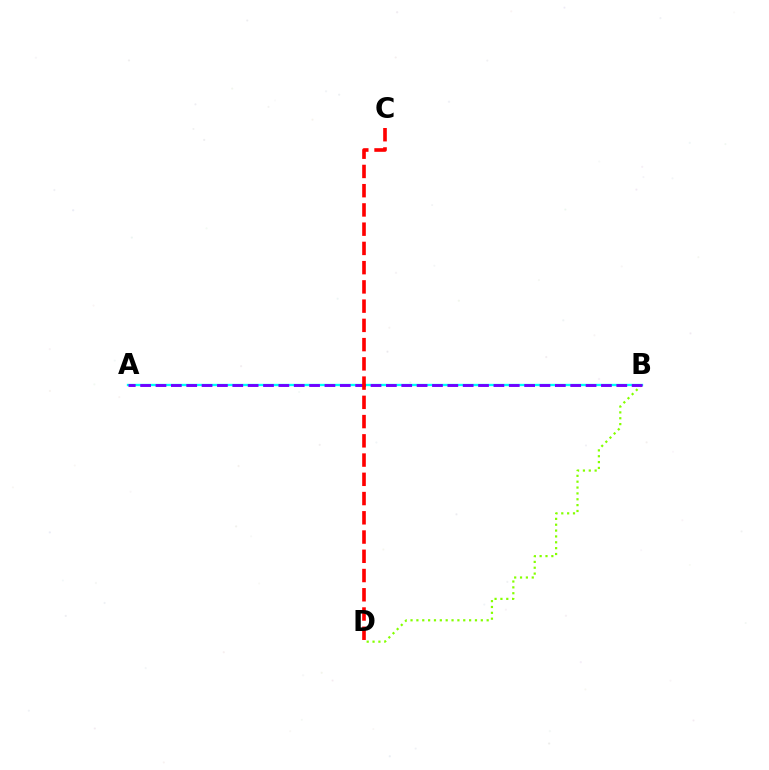{('A', 'B'): [{'color': '#00fff6', 'line_style': 'solid', 'thickness': 1.67}, {'color': '#7200ff', 'line_style': 'dashed', 'thickness': 2.09}], ('B', 'D'): [{'color': '#84ff00', 'line_style': 'dotted', 'thickness': 1.59}], ('C', 'D'): [{'color': '#ff0000', 'line_style': 'dashed', 'thickness': 2.61}]}